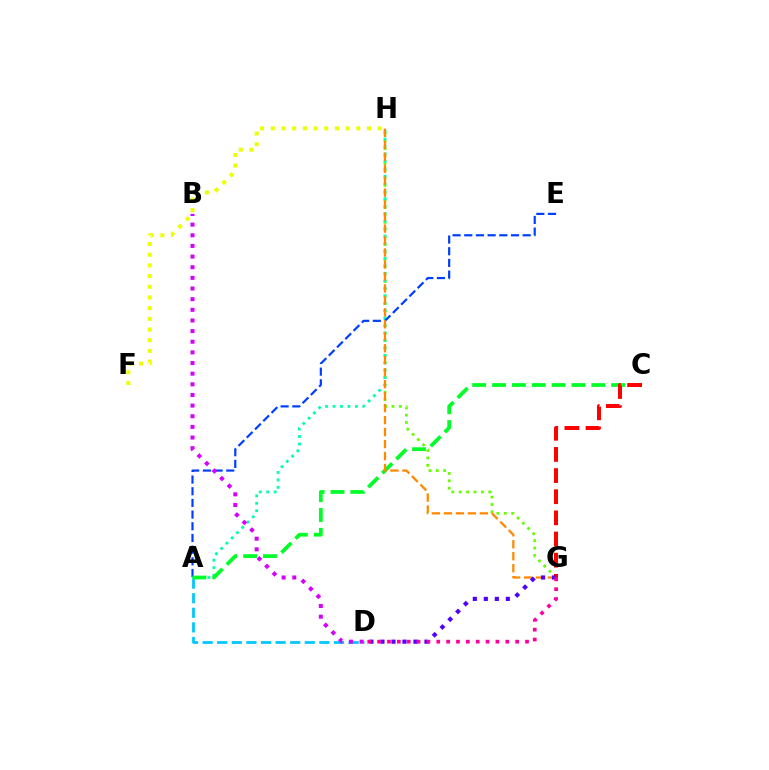{('G', 'H'): [{'color': '#66ff00', 'line_style': 'dotted', 'thickness': 2.01}, {'color': '#ff8800', 'line_style': 'dashed', 'thickness': 1.63}], ('A', 'H'): [{'color': '#00ffaf', 'line_style': 'dotted', 'thickness': 2.03}], ('A', 'D'): [{'color': '#00c7ff', 'line_style': 'dashed', 'thickness': 1.98}], ('A', 'E'): [{'color': '#003fff', 'line_style': 'dashed', 'thickness': 1.59}], ('A', 'C'): [{'color': '#00ff27', 'line_style': 'dashed', 'thickness': 2.7}], ('B', 'D'): [{'color': '#d600ff', 'line_style': 'dotted', 'thickness': 2.89}], ('C', 'G'): [{'color': '#ff0000', 'line_style': 'dashed', 'thickness': 2.87}], ('D', 'G'): [{'color': '#4f00ff', 'line_style': 'dotted', 'thickness': 2.99}, {'color': '#ff00a0', 'line_style': 'dotted', 'thickness': 2.68}], ('F', 'H'): [{'color': '#eeff00', 'line_style': 'dotted', 'thickness': 2.9}]}